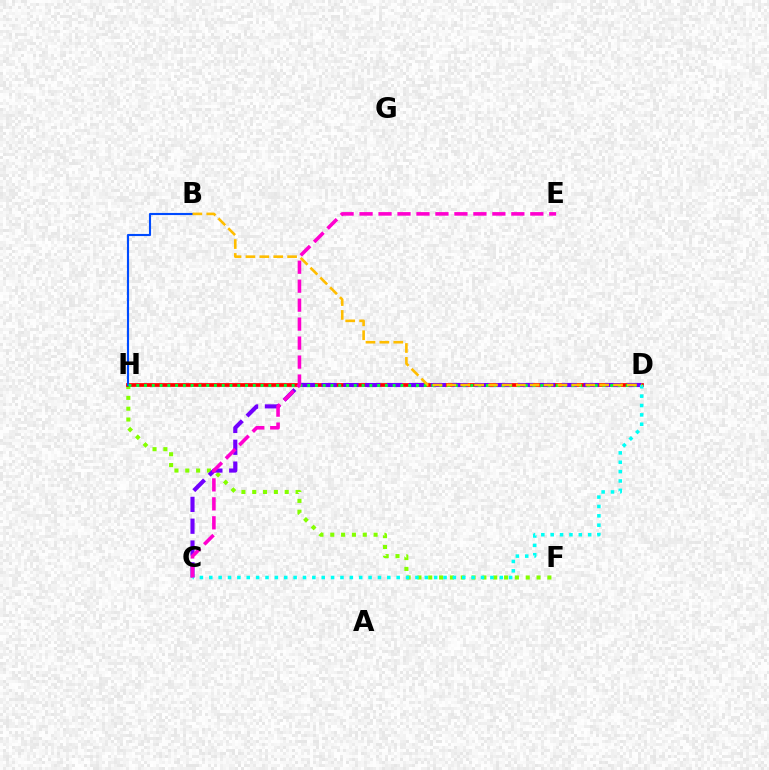{('F', 'H'): [{'color': '#84ff00', 'line_style': 'dotted', 'thickness': 2.94}], ('D', 'H'): [{'color': '#ff0000', 'line_style': 'solid', 'thickness': 2.68}, {'color': '#00ff39', 'line_style': 'dotted', 'thickness': 2.11}], ('B', 'H'): [{'color': '#004bff', 'line_style': 'solid', 'thickness': 1.53}], ('C', 'D'): [{'color': '#7200ff', 'line_style': 'dashed', 'thickness': 2.97}, {'color': '#00fff6', 'line_style': 'dotted', 'thickness': 2.55}], ('B', 'D'): [{'color': '#ffbd00', 'line_style': 'dashed', 'thickness': 1.89}], ('C', 'E'): [{'color': '#ff00cf', 'line_style': 'dashed', 'thickness': 2.58}]}